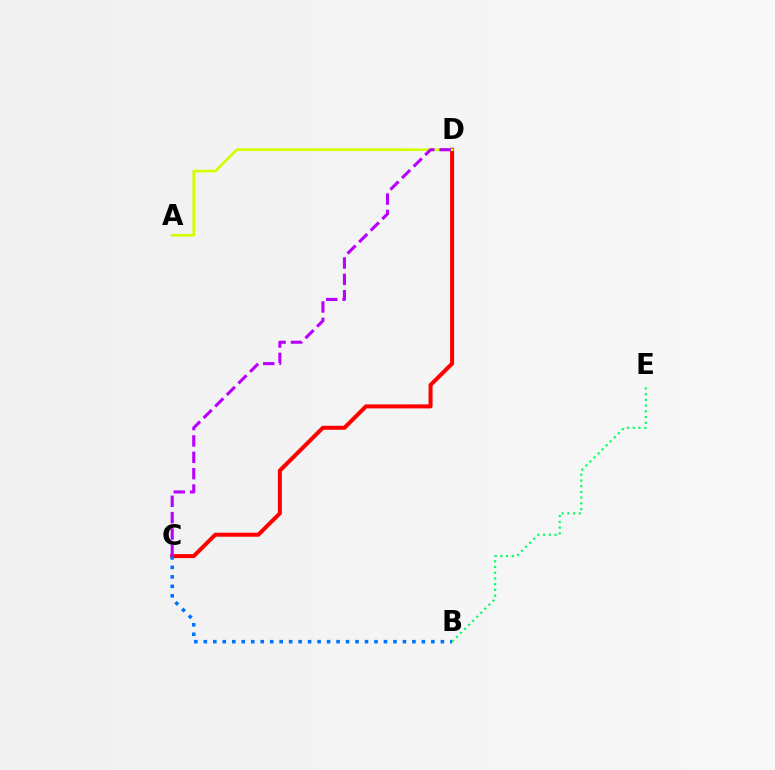{('C', 'D'): [{'color': '#ff0000', 'line_style': 'solid', 'thickness': 2.89}, {'color': '#b900ff', 'line_style': 'dashed', 'thickness': 2.22}], ('A', 'D'): [{'color': '#d1ff00', 'line_style': 'solid', 'thickness': 1.91}], ('B', 'C'): [{'color': '#0074ff', 'line_style': 'dotted', 'thickness': 2.58}], ('B', 'E'): [{'color': '#00ff5c', 'line_style': 'dotted', 'thickness': 1.55}]}